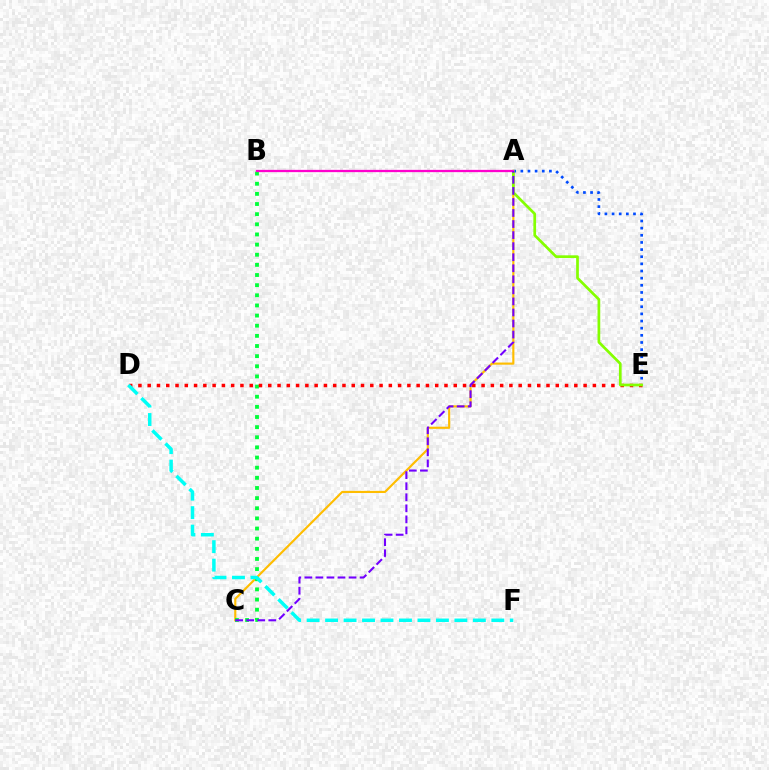{('A', 'C'): [{'color': '#ffbd00', 'line_style': 'solid', 'thickness': 1.55}, {'color': '#7200ff', 'line_style': 'dashed', 'thickness': 1.5}], ('A', 'E'): [{'color': '#004bff', 'line_style': 'dotted', 'thickness': 1.94}, {'color': '#84ff00', 'line_style': 'solid', 'thickness': 1.95}], ('B', 'C'): [{'color': '#00ff39', 'line_style': 'dotted', 'thickness': 2.76}], ('D', 'E'): [{'color': '#ff0000', 'line_style': 'dotted', 'thickness': 2.52}], ('A', 'B'): [{'color': '#ff00cf', 'line_style': 'solid', 'thickness': 1.64}], ('D', 'F'): [{'color': '#00fff6', 'line_style': 'dashed', 'thickness': 2.51}]}